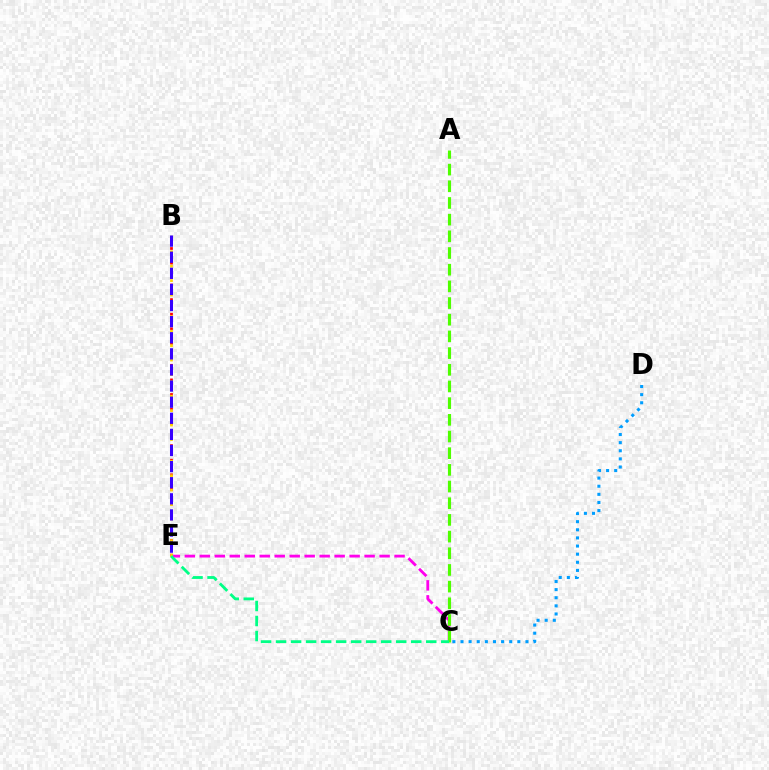{('C', 'D'): [{'color': '#009eff', 'line_style': 'dotted', 'thickness': 2.21}], ('B', 'E'): [{'color': '#ff0000', 'line_style': 'dotted', 'thickness': 1.98}, {'color': '#ffd500', 'line_style': 'dotted', 'thickness': 1.96}, {'color': '#3700ff', 'line_style': 'dashed', 'thickness': 2.19}], ('C', 'E'): [{'color': '#ff00ed', 'line_style': 'dashed', 'thickness': 2.04}, {'color': '#00ff86', 'line_style': 'dashed', 'thickness': 2.04}], ('A', 'C'): [{'color': '#4fff00', 'line_style': 'dashed', 'thickness': 2.27}]}